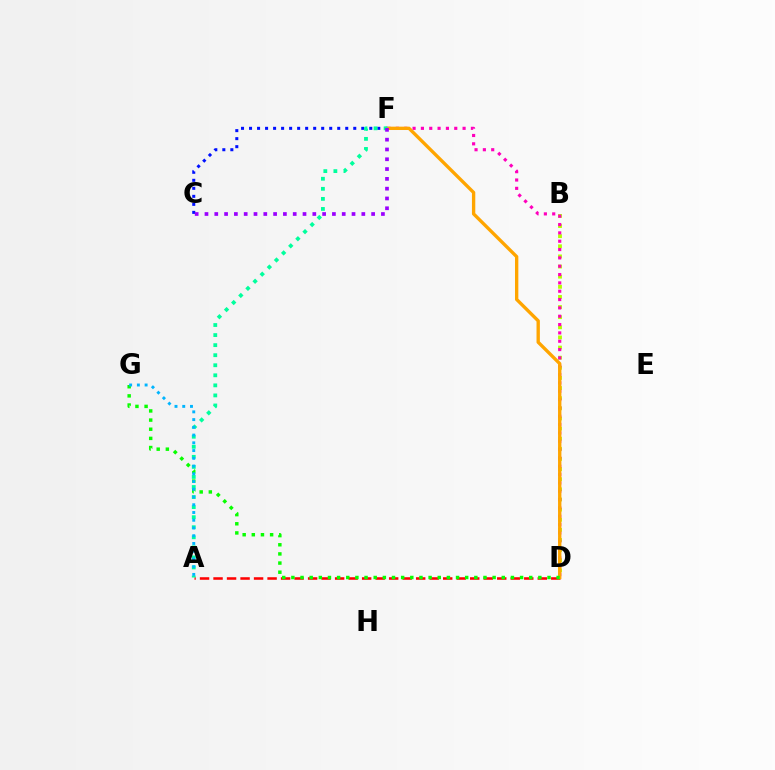{('C', 'F'): [{'color': '#0010ff', 'line_style': 'dotted', 'thickness': 2.18}, {'color': '#9b00ff', 'line_style': 'dotted', 'thickness': 2.66}], ('B', 'D'): [{'color': '#b3ff00', 'line_style': 'dotted', 'thickness': 2.75}], ('D', 'F'): [{'color': '#ff00bd', 'line_style': 'dotted', 'thickness': 2.26}, {'color': '#ffa500', 'line_style': 'solid', 'thickness': 2.41}], ('A', 'D'): [{'color': '#ff0000', 'line_style': 'dashed', 'thickness': 1.84}], ('D', 'G'): [{'color': '#08ff00', 'line_style': 'dotted', 'thickness': 2.49}], ('A', 'F'): [{'color': '#00ff9d', 'line_style': 'dotted', 'thickness': 2.73}], ('A', 'G'): [{'color': '#00b5ff', 'line_style': 'dotted', 'thickness': 2.1}]}